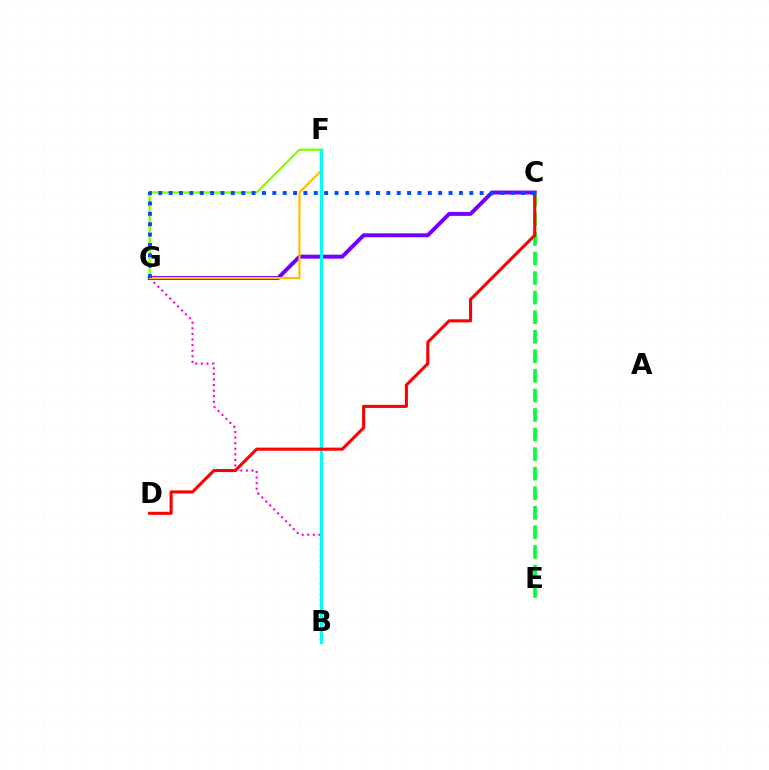{('B', 'G'): [{'color': '#ff00cf', 'line_style': 'dotted', 'thickness': 1.52}], ('F', 'G'): [{'color': '#84ff00', 'line_style': 'solid', 'thickness': 1.67}, {'color': '#ffbd00', 'line_style': 'solid', 'thickness': 1.57}], ('C', 'G'): [{'color': '#7200ff', 'line_style': 'solid', 'thickness': 2.84}, {'color': '#004bff', 'line_style': 'dotted', 'thickness': 2.82}], ('B', 'F'): [{'color': '#00fff6', 'line_style': 'solid', 'thickness': 2.29}], ('C', 'E'): [{'color': '#00ff39', 'line_style': 'dashed', 'thickness': 2.66}], ('C', 'D'): [{'color': '#ff0000', 'line_style': 'solid', 'thickness': 2.22}]}